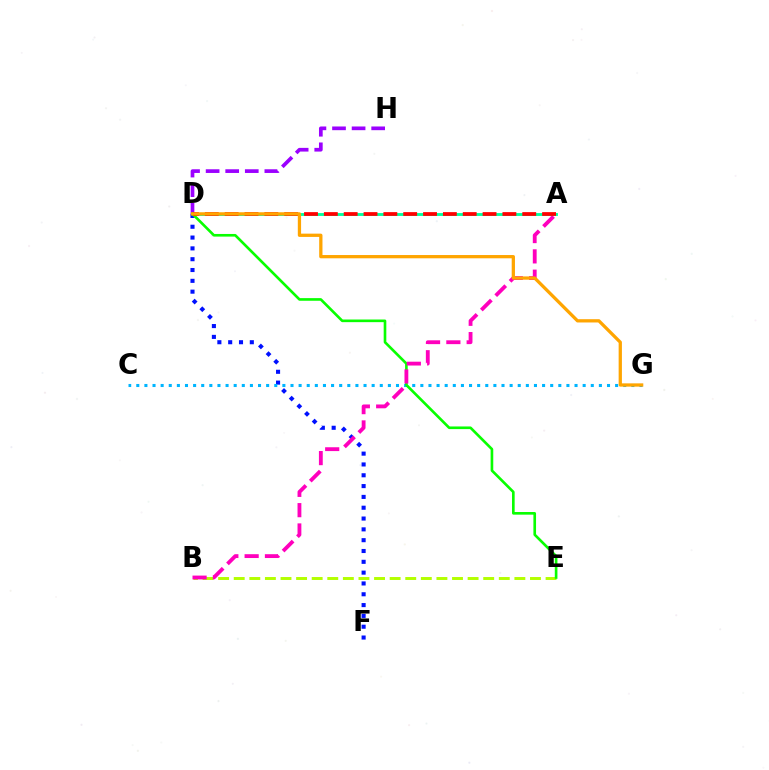{('D', 'H'): [{'color': '#9b00ff', 'line_style': 'dashed', 'thickness': 2.66}], ('D', 'F'): [{'color': '#0010ff', 'line_style': 'dotted', 'thickness': 2.94}], ('C', 'G'): [{'color': '#00b5ff', 'line_style': 'dotted', 'thickness': 2.21}], ('A', 'D'): [{'color': '#00ff9d', 'line_style': 'solid', 'thickness': 2.05}, {'color': '#ff0000', 'line_style': 'dashed', 'thickness': 2.7}], ('B', 'E'): [{'color': '#b3ff00', 'line_style': 'dashed', 'thickness': 2.12}], ('D', 'E'): [{'color': '#08ff00', 'line_style': 'solid', 'thickness': 1.9}], ('A', 'B'): [{'color': '#ff00bd', 'line_style': 'dashed', 'thickness': 2.76}], ('D', 'G'): [{'color': '#ffa500', 'line_style': 'solid', 'thickness': 2.35}]}